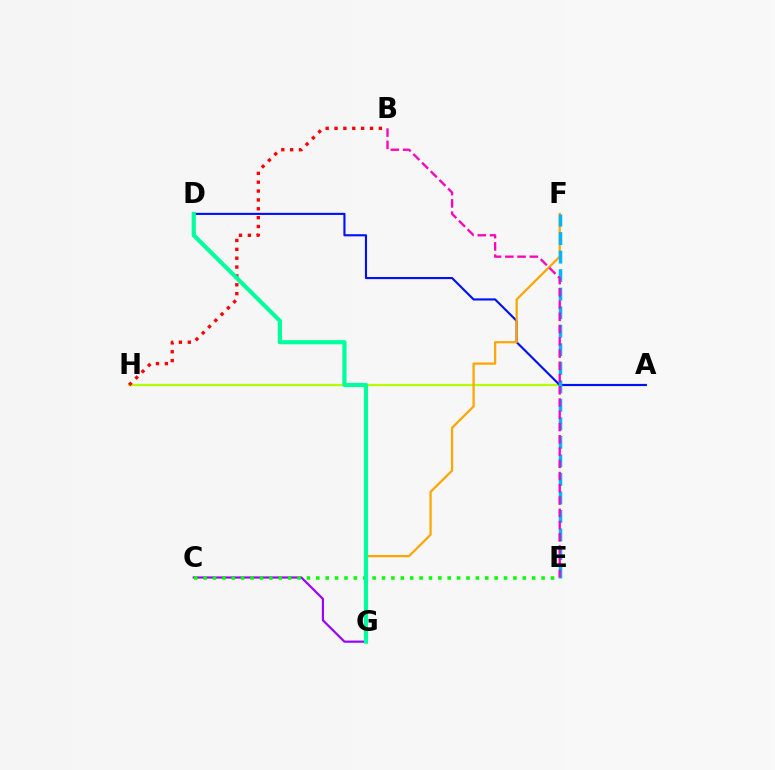{('A', 'H'): [{'color': '#b3ff00', 'line_style': 'solid', 'thickness': 1.63}], ('B', 'H'): [{'color': '#ff0000', 'line_style': 'dotted', 'thickness': 2.41}], ('A', 'D'): [{'color': '#0010ff', 'line_style': 'solid', 'thickness': 1.53}], ('F', 'G'): [{'color': '#ffa500', 'line_style': 'solid', 'thickness': 1.62}], ('C', 'G'): [{'color': '#9b00ff', 'line_style': 'solid', 'thickness': 1.57}], ('E', 'F'): [{'color': '#00b5ff', 'line_style': 'dashed', 'thickness': 2.52}], ('C', 'E'): [{'color': '#08ff00', 'line_style': 'dotted', 'thickness': 2.55}], ('D', 'G'): [{'color': '#00ff9d', 'line_style': 'solid', 'thickness': 3.0}], ('B', 'E'): [{'color': '#ff00bd', 'line_style': 'dashed', 'thickness': 1.66}]}